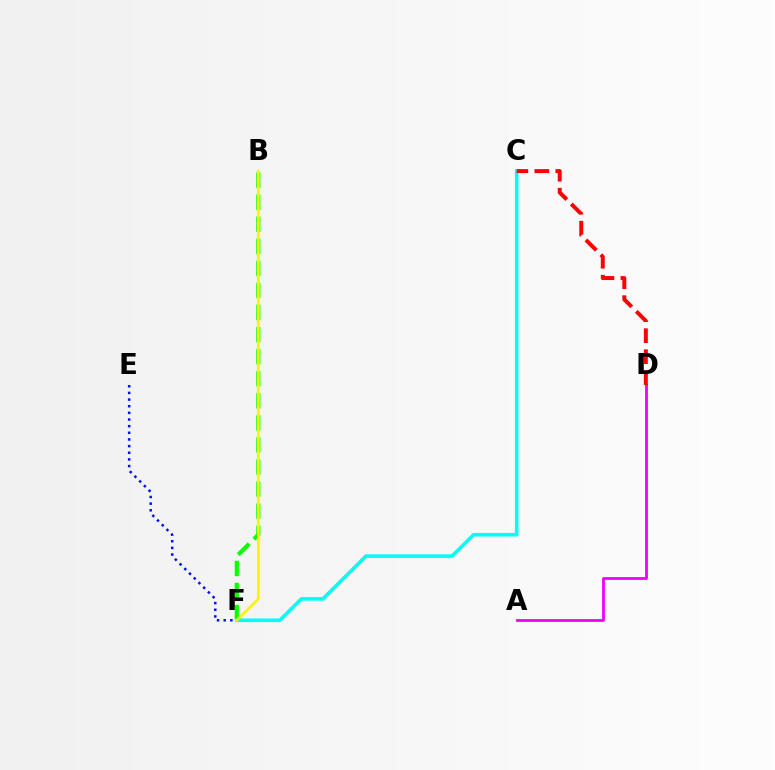{('B', 'F'): [{'color': '#08ff00', 'line_style': 'dashed', 'thickness': 3.0}, {'color': '#fcf500', 'line_style': 'solid', 'thickness': 1.99}], ('A', 'D'): [{'color': '#ee00ff', 'line_style': 'solid', 'thickness': 2.02}], ('C', 'F'): [{'color': '#00fff6', 'line_style': 'solid', 'thickness': 2.58}], ('C', 'D'): [{'color': '#ff0000', 'line_style': 'dashed', 'thickness': 2.85}], ('E', 'F'): [{'color': '#0010ff', 'line_style': 'dotted', 'thickness': 1.81}]}